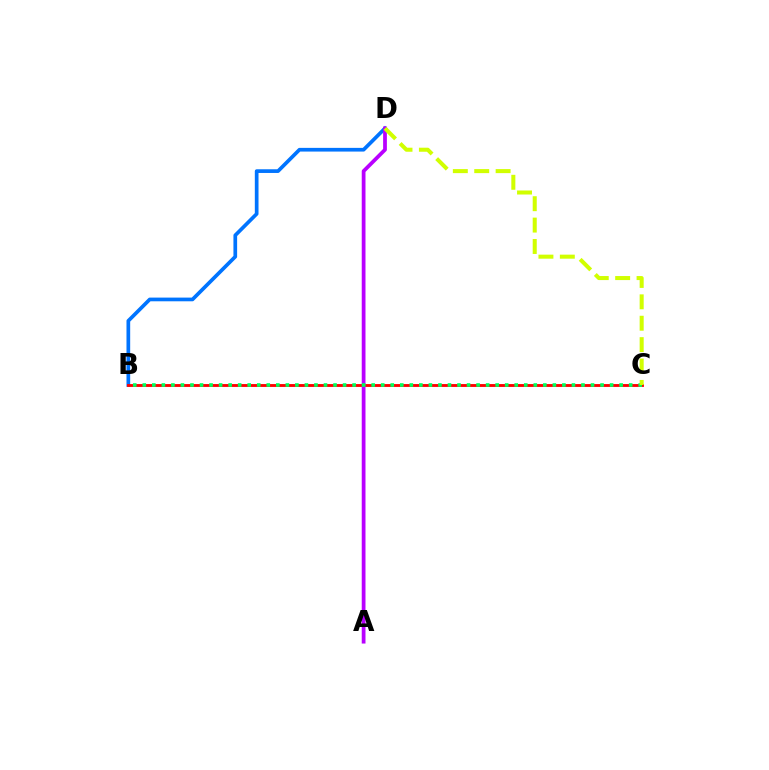{('B', 'D'): [{'color': '#0074ff', 'line_style': 'solid', 'thickness': 2.66}], ('B', 'C'): [{'color': '#ff0000', 'line_style': 'solid', 'thickness': 2.05}, {'color': '#00ff5c', 'line_style': 'dotted', 'thickness': 2.59}], ('A', 'D'): [{'color': '#b900ff', 'line_style': 'solid', 'thickness': 2.7}], ('C', 'D'): [{'color': '#d1ff00', 'line_style': 'dashed', 'thickness': 2.91}]}